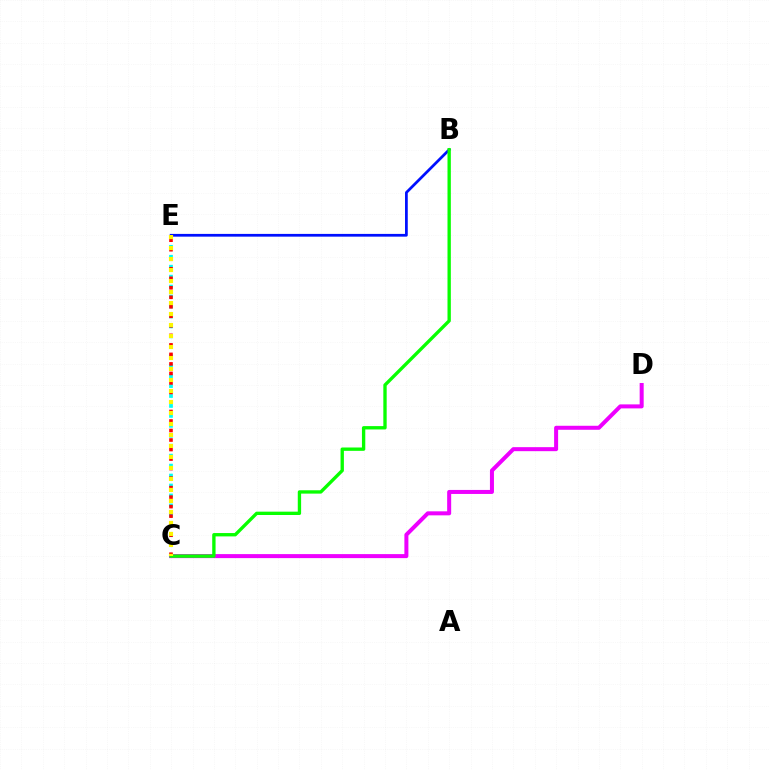{('C', 'E'): [{'color': '#00fff6', 'line_style': 'dotted', 'thickness': 2.7}, {'color': '#ff0000', 'line_style': 'dotted', 'thickness': 2.59}, {'color': '#fcf500', 'line_style': 'dotted', 'thickness': 2.99}], ('B', 'E'): [{'color': '#0010ff', 'line_style': 'solid', 'thickness': 1.98}], ('C', 'D'): [{'color': '#ee00ff', 'line_style': 'solid', 'thickness': 2.89}], ('B', 'C'): [{'color': '#08ff00', 'line_style': 'solid', 'thickness': 2.41}]}